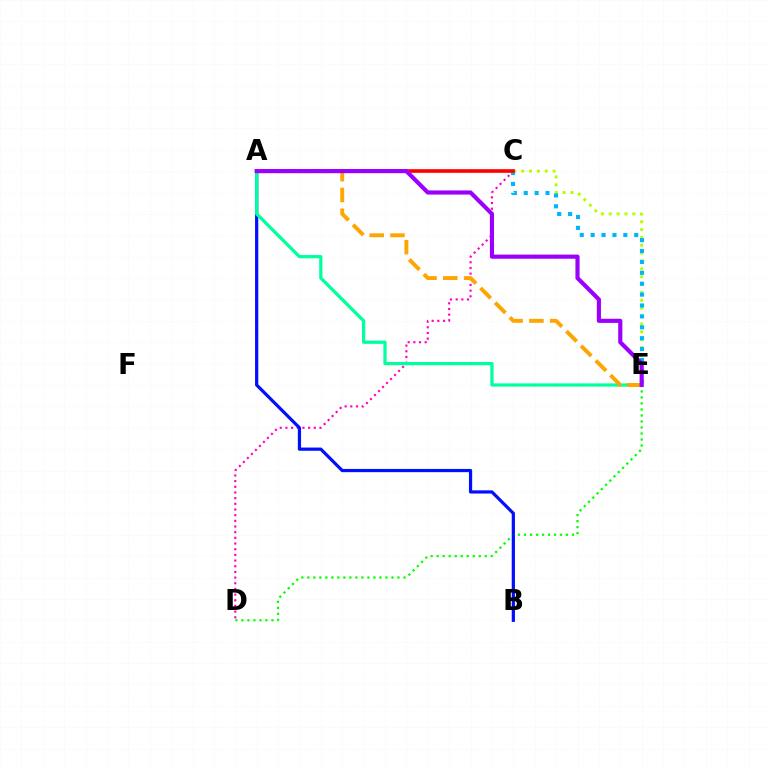{('C', 'D'): [{'color': '#ff00bd', 'line_style': 'dotted', 'thickness': 1.54}], ('D', 'E'): [{'color': '#08ff00', 'line_style': 'dotted', 'thickness': 1.63}], ('C', 'E'): [{'color': '#b3ff00', 'line_style': 'dotted', 'thickness': 2.13}, {'color': '#00b5ff', 'line_style': 'dotted', 'thickness': 2.96}], ('A', 'C'): [{'color': '#ff0000', 'line_style': 'solid', 'thickness': 2.62}], ('A', 'B'): [{'color': '#0010ff', 'line_style': 'solid', 'thickness': 2.31}], ('A', 'E'): [{'color': '#00ff9d', 'line_style': 'solid', 'thickness': 2.33}, {'color': '#ffa500', 'line_style': 'dashed', 'thickness': 2.82}, {'color': '#9b00ff', 'line_style': 'solid', 'thickness': 2.98}]}